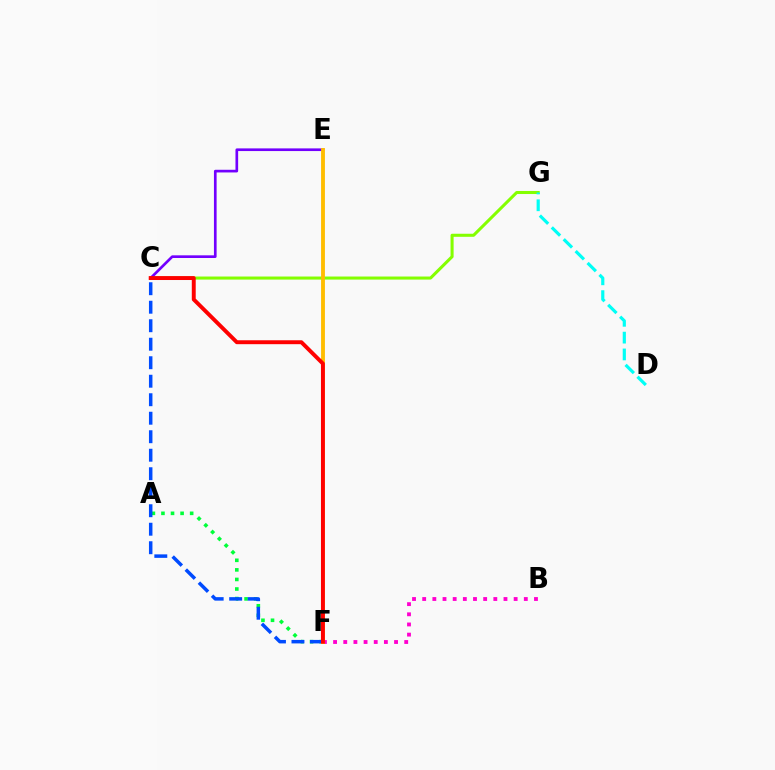{('A', 'F'): [{'color': '#00ff39', 'line_style': 'dotted', 'thickness': 2.6}], ('C', 'G'): [{'color': '#84ff00', 'line_style': 'solid', 'thickness': 2.2}], ('C', 'E'): [{'color': '#7200ff', 'line_style': 'solid', 'thickness': 1.93}], ('B', 'F'): [{'color': '#ff00cf', 'line_style': 'dotted', 'thickness': 2.76}], ('C', 'F'): [{'color': '#004bff', 'line_style': 'dashed', 'thickness': 2.51}, {'color': '#ff0000', 'line_style': 'solid', 'thickness': 2.83}], ('E', 'F'): [{'color': '#ffbd00', 'line_style': 'solid', 'thickness': 2.77}], ('D', 'G'): [{'color': '#00fff6', 'line_style': 'dashed', 'thickness': 2.28}]}